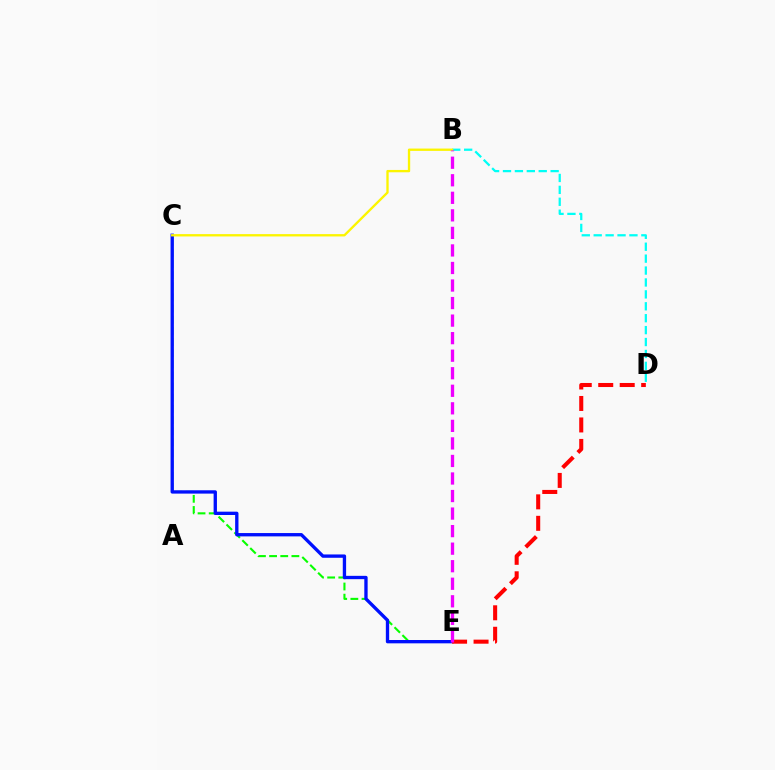{('B', 'D'): [{'color': '#00fff6', 'line_style': 'dashed', 'thickness': 1.62}], ('C', 'E'): [{'color': '#08ff00', 'line_style': 'dashed', 'thickness': 1.51}, {'color': '#0010ff', 'line_style': 'solid', 'thickness': 2.4}], ('B', 'C'): [{'color': '#fcf500', 'line_style': 'solid', 'thickness': 1.68}], ('D', 'E'): [{'color': '#ff0000', 'line_style': 'dashed', 'thickness': 2.92}], ('B', 'E'): [{'color': '#ee00ff', 'line_style': 'dashed', 'thickness': 2.38}]}